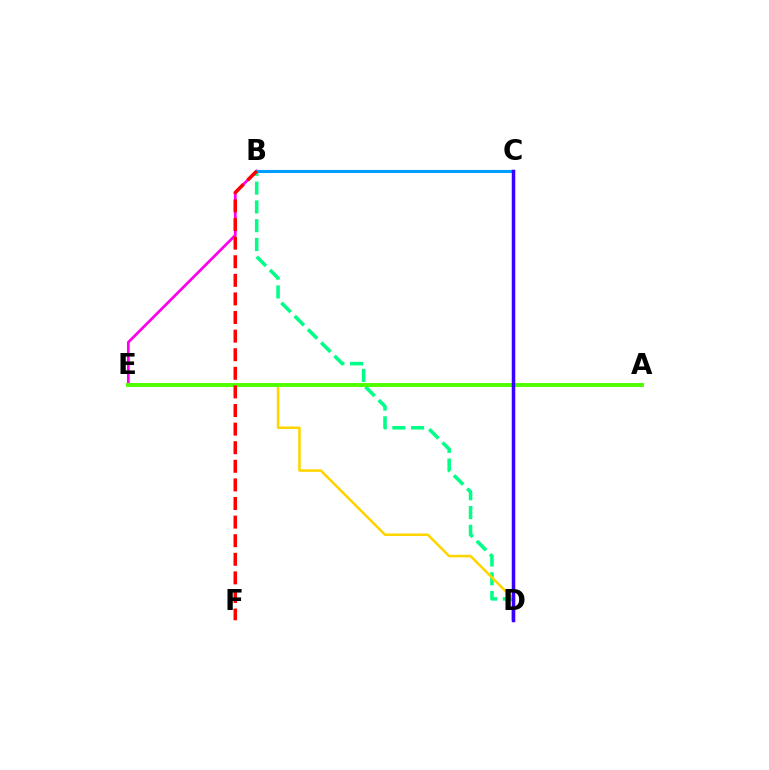{('B', 'E'): [{'color': '#ff00ed', 'line_style': 'solid', 'thickness': 1.97}], ('B', 'D'): [{'color': '#00ff86', 'line_style': 'dashed', 'thickness': 2.55}], ('D', 'E'): [{'color': '#ffd500', 'line_style': 'solid', 'thickness': 1.84}], ('A', 'E'): [{'color': '#4fff00', 'line_style': 'solid', 'thickness': 2.82}], ('B', 'C'): [{'color': '#009eff', 'line_style': 'solid', 'thickness': 2.21}], ('C', 'D'): [{'color': '#3700ff', 'line_style': 'solid', 'thickness': 2.52}], ('B', 'F'): [{'color': '#ff0000', 'line_style': 'dashed', 'thickness': 2.53}]}